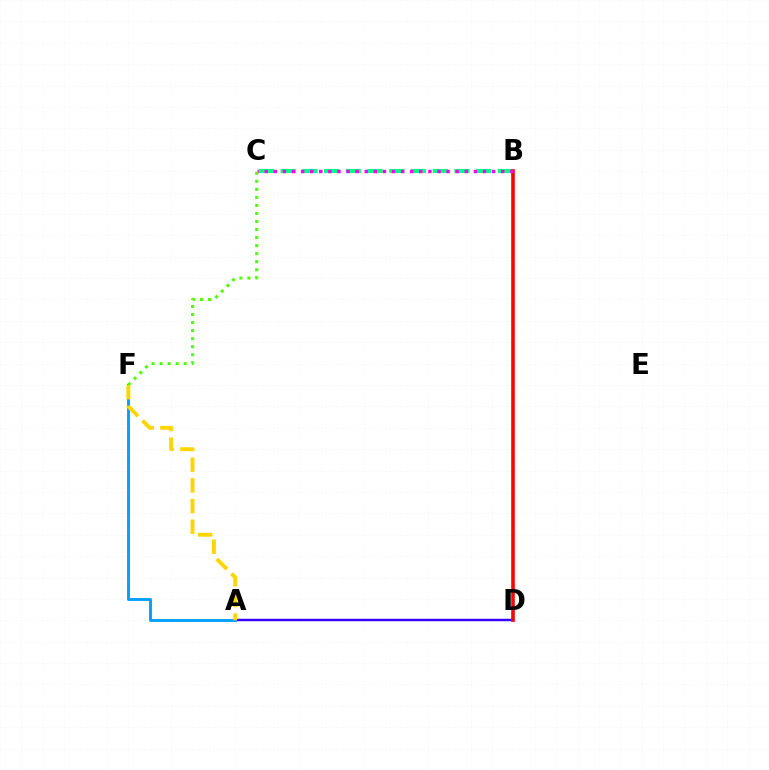{('A', 'D'): [{'color': '#3700ff', 'line_style': 'solid', 'thickness': 1.76}], ('A', 'F'): [{'color': '#009eff', 'line_style': 'solid', 'thickness': 2.07}, {'color': '#ffd500', 'line_style': 'dashed', 'thickness': 2.81}], ('B', 'C'): [{'color': '#00ff86', 'line_style': 'dashed', 'thickness': 2.95}, {'color': '#ff00ed', 'line_style': 'dotted', 'thickness': 2.47}], ('B', 'D'): [{'color': '#ff0000', 'line_style': 'solid', 'thickness': 2.58}], ('C', 'F'): [{'color': '#4fff00', 'line_style': 'dotted', 'thickness': 2.18}]}